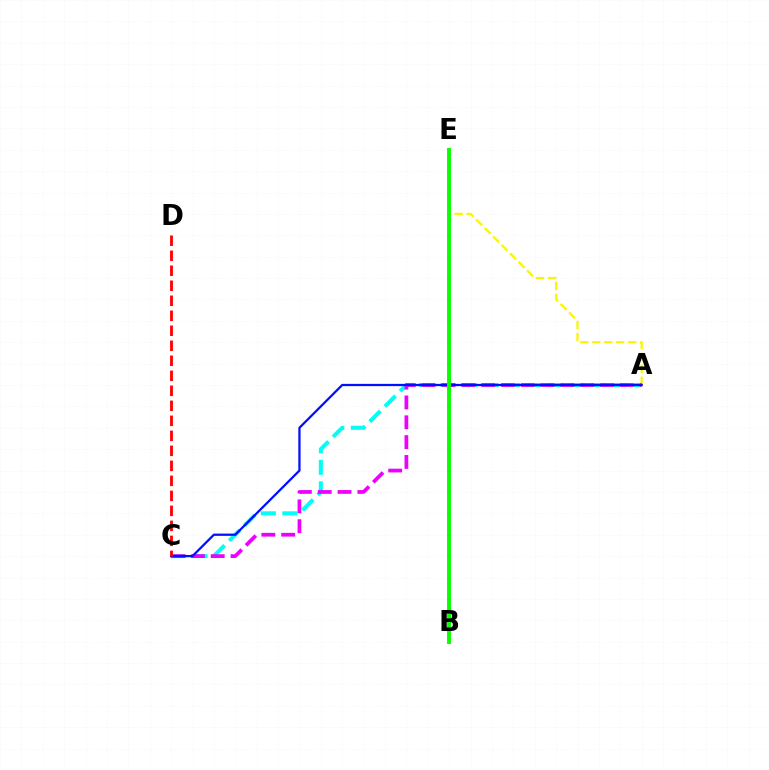{('A', 'E'): [{'color': '#fcf500', 'line_style': 'dashed', 'thickness': 1.63}], ('A', 'C'): [{'color': '#00fff6', 'line_style': 'dashed', 'thickness': 2.92}, {'color': '#ee00ff', 'line_style': 'dashed', 'thickness': 2.69}, {'color': '#0010ff', 'line_style': 'solid', 'thickness': 1.62}], ('B', 'E'): [{'color': '#08ff00', 'line_style': 'solid', 'thickness': 2.83}], ('C', 'D'): [{'color': '#ff0000', 'line_style': 'dashed', 'thickness': 2.04}]}